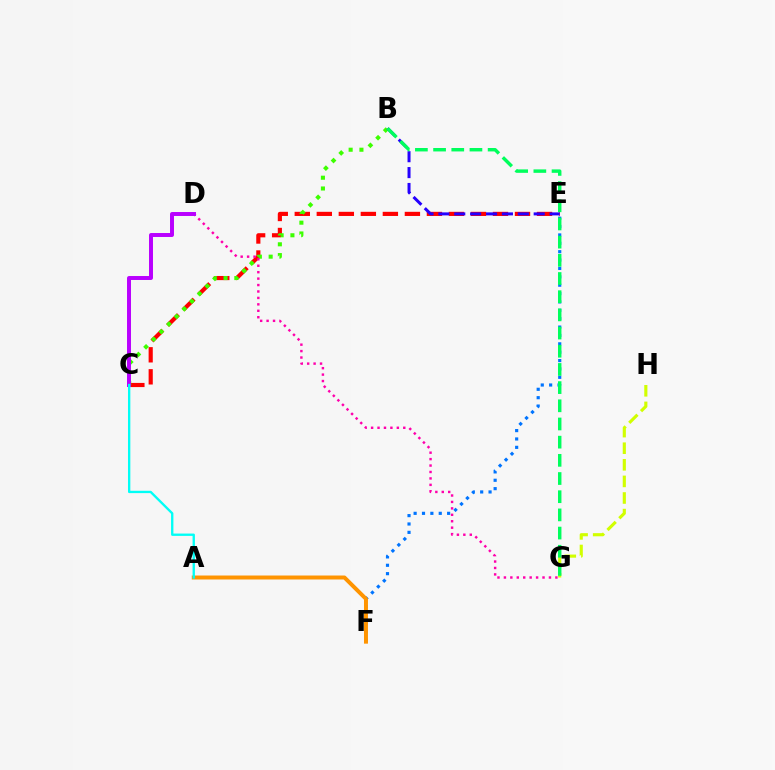{('G', 'H'): [{'color': '#d1ff00', 'line_style': 'dashed', 'thickness': 2.25}], ('C', 'E'): [{'color': '#ff0000', 'line_style': 'dashed', 'thickness': 2.99}], ('B', 'C'): [{'color': '#3dff00', 'line_style': 'dotted', 'thickness': 2.93}], ('D', 'G'): [{'color': '#ff00ac', 'line_style': 'dotted', 'thickness': 1.75}], ('E', 'F'): [{'color': '#0074ff', 'line_style': 'dotted', 'thickness': 2.28}], ('A', 'F'): [{'color': '#ff9400', 'line_style': 'solid', 'thickness': 2.86}], ('B', 'E'): [{'color': '#2500ff', 'line_style': 'dashed', 'thickness': 2.16}], ('C', 'D'): [{'color': '#b900ff', 'line_style': 'solid', 'thickness': 2.85}], ('B', 'G'): [{'color': '#00ff5c', 'line_style': 'dashed', 'thickness': 2.47}], ('A', 'C'): [{'color': '#00fff6', 'line_style': 'solid', 'thickness': 1.69}]}